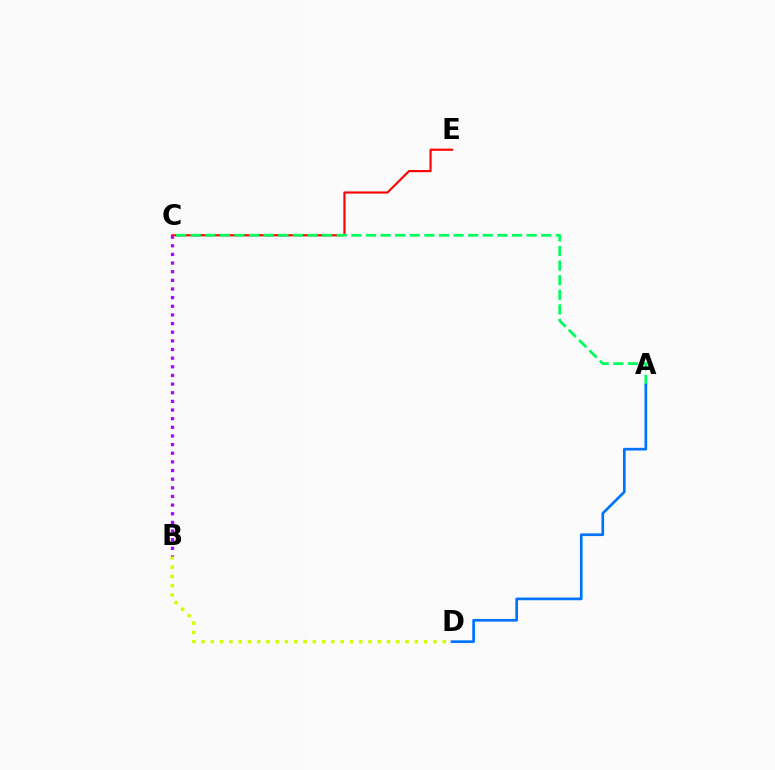{('B', 'D'): [{'color': '#d1ff00', 'line_style': 'dotted', 'thickness': 2.52}], ('C', 'E'): [{'color': '#ff0000', 'line_style': 'solid', 'thickness': 1.54}], ('A', 'C'): [{'color': '#00ff5c', 'line_style': 'dashed', 'thickness': 1.98}], ('A', 'D'): [{'color': '#0074ff', 'line_style': 'solid', 'thickness': 1.94}], ('B', 'C'): [{'color': '#b900ff', 'line_style': 'dotted', 'thickness': 2.35}]}